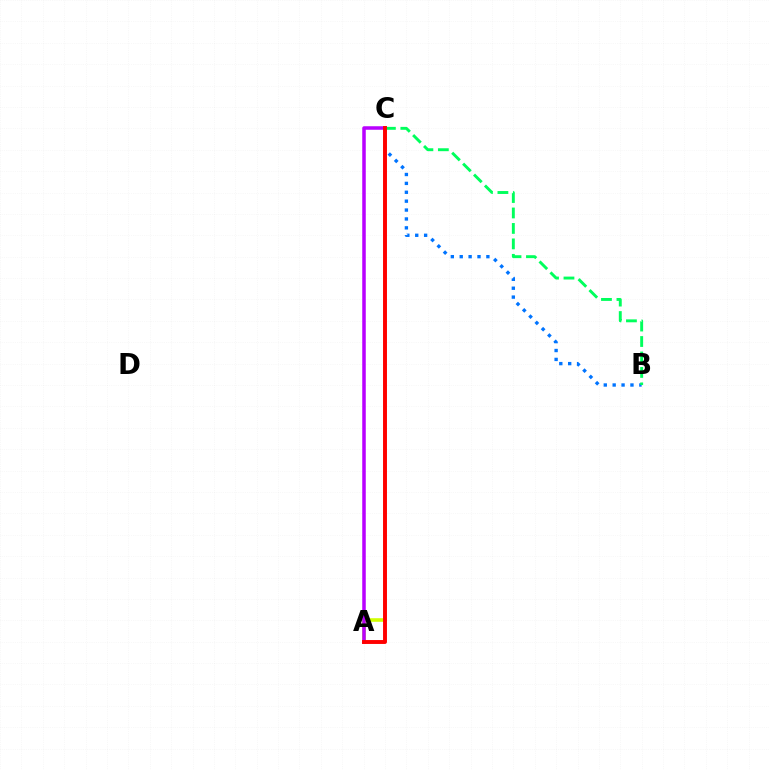{('B', 'C'): [{'color': '#0074ff', 'line_style': 'dotted', 'thickness': 2.42}, {'color': '#00ff5c', 'line_style': 'dashed', 'thickness': 2.1}], ('A', 'C'): [{'color': '#d1ff00', 'line_style': 'solid', 'thickness': 2.58}, {'color': '#b900ff', 'line_style': 'solid', 'thickness': 2.53}, {'color': '#ff0000', 'line_style': 'solid', 'thickness': 2.81}]}